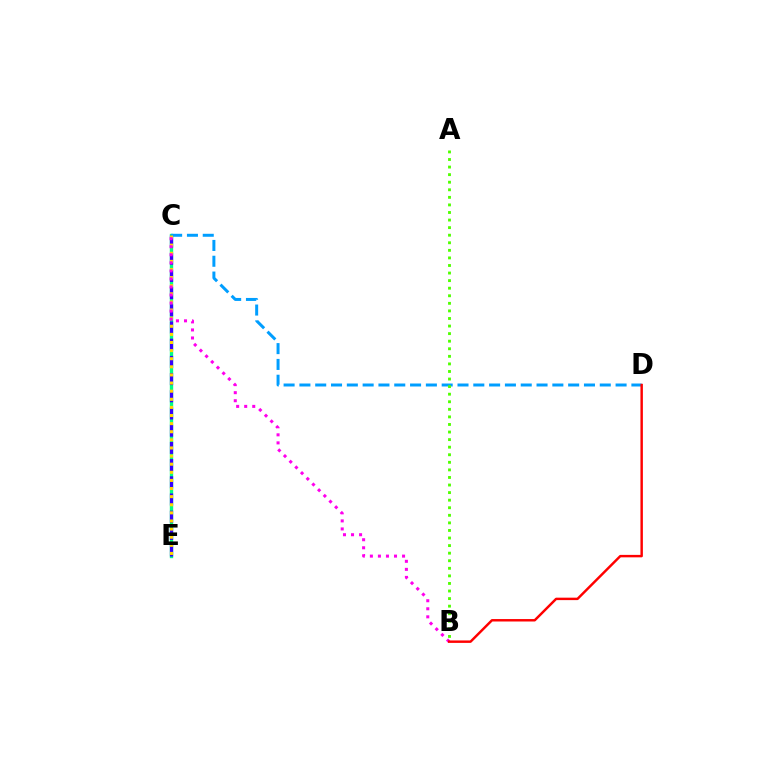{('C', 'E'): [{'color': '#00ff86', 'line_style': 'solid', 'thickness': 2.42}, {'color': '#3700ff', 'line_style': 'dashed', 'thickness': 2.34}, {'color': '#ffd500', 'line_style': 'dotted', 'thickness': 2.2}], ('C', 'D'): [{'color': '#009eff', 'line_style': 'dashed', 'thickness': 2.15}], ('A', 'B'): [{'color': '#4fff00', 'line_style': 'dotted', 'thickness': 2.06}], ('B', 'C'): [{'color': '#ff00ed', 'line_style': 'dotted', 'thickness': 2.19}], ('B', 'D'): [{'color': '#ff0000', 'line_style': 'solid', 'thickness': 1.76}]}